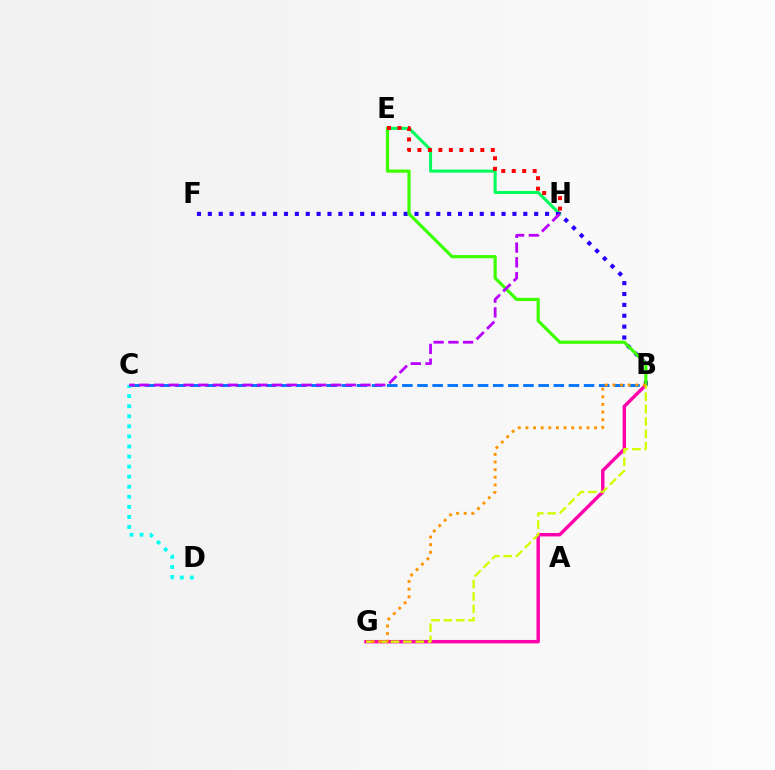{('B', 'G'): [{'color': '#ff00ac', 'line_style': 'solid', 'thickness': 2.46}, {'color': '#d1ff00', 'line_style': 'dashed', 'thickness': 1.68}, {'color': '#ff9400', 'line_style': 'dotted', 'thickness': 2.07}], ('B', 'C'): [{'color': '#0074ff', 'line_style': 'dashed', 'thickness': 2.06}], ('E', 'H'): [{'color': '#00ff5c', 'line_style': 'solid', 'thickness': 2.2}, {'color': '#ff0000', 'line_style': 'dotted', 'thickness': 2.85}], ('C', 'D'): [{'color': '#00fff6', 'line_style': 'dotted', 'thickness': 2.73}], ('B', 'F'): [{'color': '#2500ff', 'line_style': 'dotted', 'thickness': 2.96}], ('B', 'E'): [{'color': '#3dff00', 'line_style': 'solid', 'thickness': 2.3}], ('C', 'H'): [{'color': '#b900ff', 'line_style': 'dashed', 'thickness': 2.0}]}